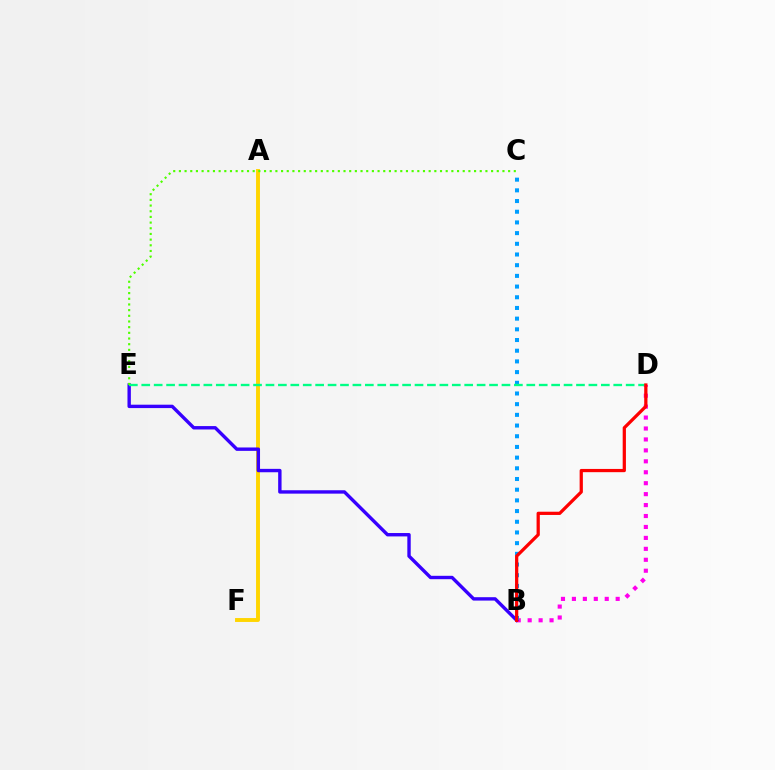{('A', 'F'): [{'color': '#ffd500', 'line_style': 'solid', 'thickness': 2.81}], ('B', 'D'): [{'color': '#ff00ed', 'line_style': 'dotted', 'thickness': 2.97}, {'color': '#ff0000', 'line_style': 'solid', 'thickness': 2.33}], ('B', 'E'): [{'color': '#3700ff', 'line_style': 'solid', 'thickness': 2.44}], ('B', 'C'): [{'color': '#009eff', 'line_style': 'dotted', 'thickness': 2.9}], ('D', 'E'): [{'color': '#00ff86', 'line_style': 'dashed', 'thickness': 1.69}], ('C', 'E'): [{'color': '#4fff00', 'line_style': 'dotted', 'thickness': 1.54}]}